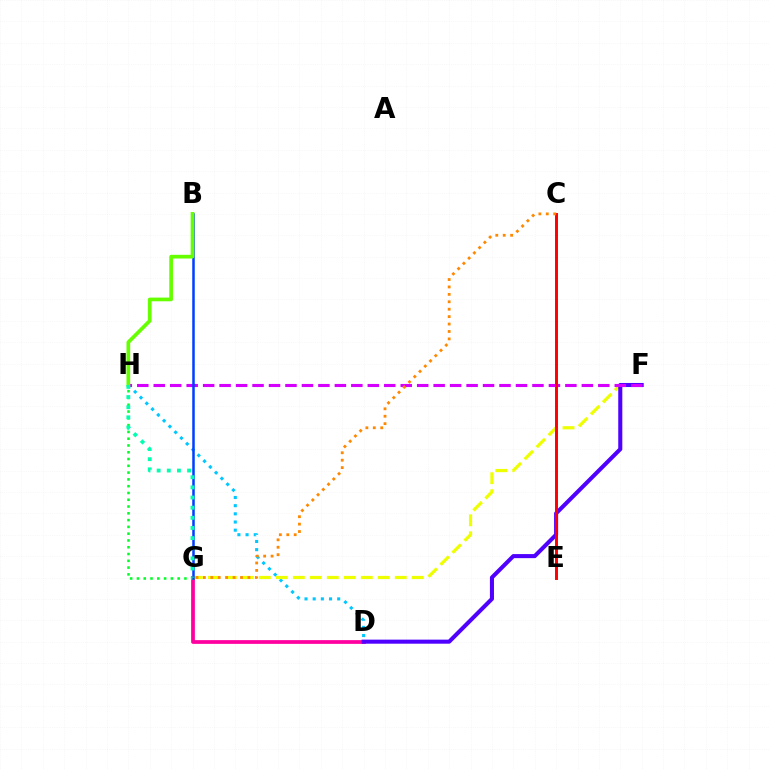{('D', 'H'): [{'color': '#00c7ff', 'line_style': 'dotted', 'thickness': 2.22}], ('D', 'G'): [{'color': '#ff00a0', 'line_style': 'solid', 'thickness': 2.69}], ('G', 'H'): [{'color': '#00ff27', 'line_style': 'dotted', 'thickness': 1.84}, {'color': '#00ffaf', 'line_style': 'dotted', 'thickness': 2.76}], ('F', 'G'): [{'color': '#eeff00', 'line_style': 'dashed', 'thickness': 2.31}], ('D', 'F'): [{'color': '#4f00ff', 'line_style': 'solid', 'thickness': 2.92}], ('F', 'H'): [{'color': '#d600ff', 'line_style': 'dashed', 'thickness': 2.24}], ('B', 'G'): [{'color': '#003fff', 'line_style': 'solid', 'thickness': 1.81}], ('C', 'E'): [{'color': '#ff0000', 'line_style': 'solid', 'thickness': 2.12}], ('B', 'H'): [{'color': '#66ff00', 'line_style': 'solid', 'thickness': 2.66}], ('C', 'G'): [{'color': '#ff8800', 'line_style': 'dotted', 'thickness': 2.02}]}